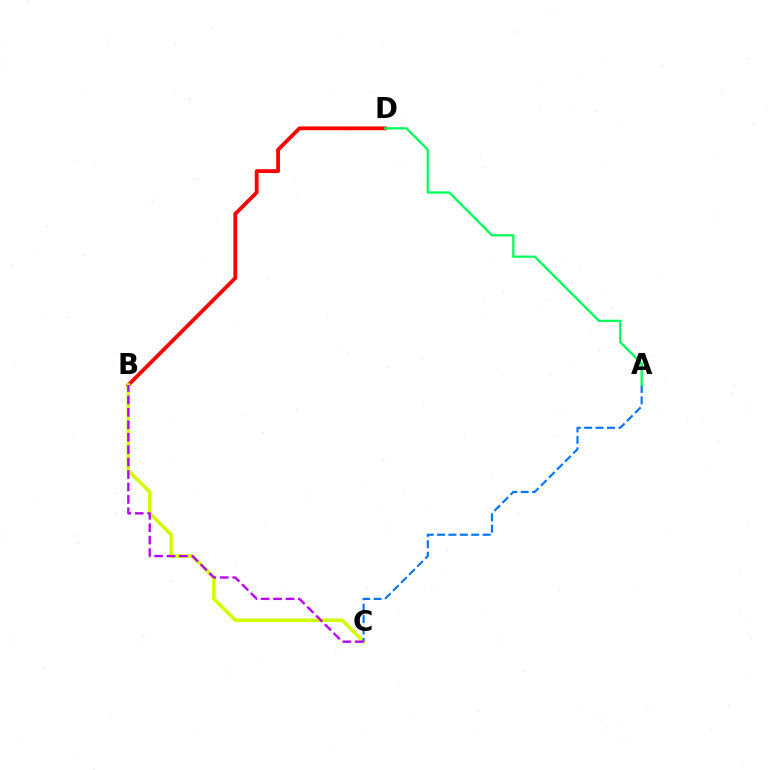{('B', 'D'): [{'color': '#ff0000', 'line_style': 'solid', 'thickness': 2.74}], ('B', 'C'): [{'color': '#d1ff00', 'line_style': 'solid', 'thickness': 2.55}, {'color': '#b900ff', 'line_style': 'dashed', 'thickness': 1.69}], ('A', 'C'): [{'color': '#0074ff', 'line_style': 'dashed', 'thickness': 1.55}], ('A', 'D'): [{'color': '#00ff5c', 'line_style': 'solid', 'thickness': 1.64}]}